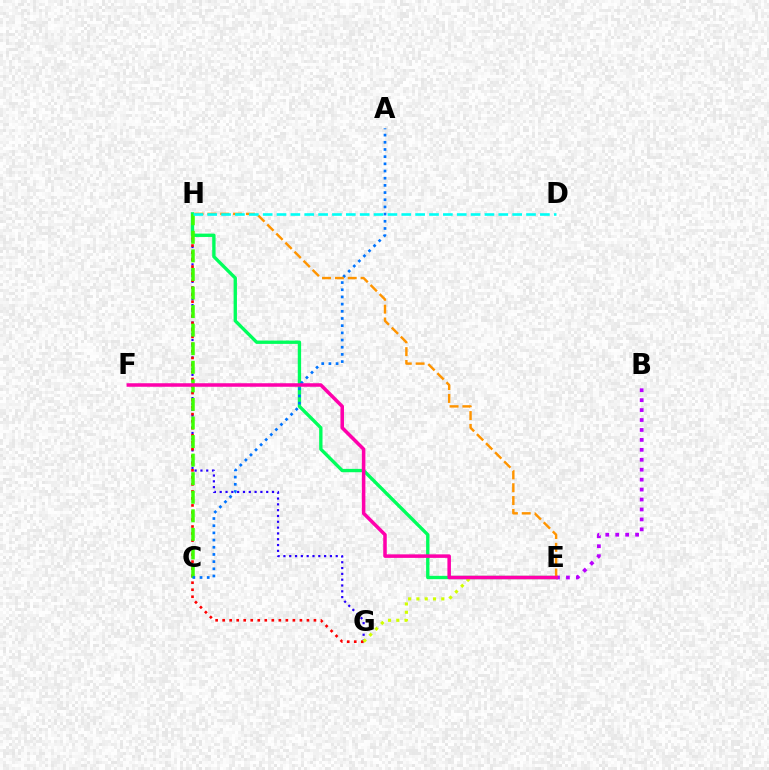{('B', 'E'): [{'color': '#b900ff', 'line_style': 'dotted', 'thickness': 2.7}], ('G', 'H'): [{'color': '#2500ff', 'line_style': 'dotted', 'thickness': 1.58}, {'color': '#ff0000', 'line_style': 'dotted', 'thickness': 1.91}], ('E', 'H'): [{'color': '#00ff5c', 'line_style': 'solid', 'thickness': 2.41}, {'color': '#ff9400', 'line_style': 'dashed', 'thickness': 1.74}], ('C', 'H'): [{'color': '#3dff00', 'line_style': 'dashed', 'thickness': 2.52}], ('A', 'C'): [{'color': '#0074ff', 'line_style': 'dotted', 'thickness': 1.95}], ('E', 'G'): [{'color': '#d1ff00', 'line_style': 'dotted', 'thickness': 2.25}], ('D', 'H'): [{'color': '#00fff6', 'line_style': 'dashed', 'thickness': 1.88}], ('E', 'F'): [{'color': '#ff00ac', 'line_style': 'solid', 'thickness': 2.54}]}